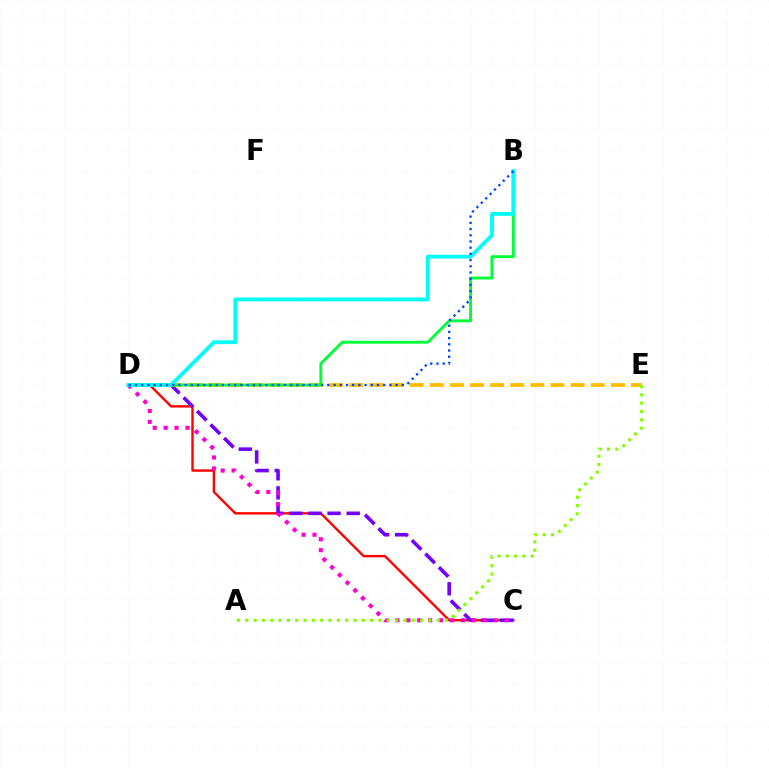{('C', 'D'): [{'color': '#ff0000', 'line_style': 'solid', 'thickness': 1.72}, {'color': '#7200ff', 'line_style': 'dashed', 'thickness': 2.6}, {'color': '#ff00cf', 'line_style': 'dotted', 'thickness': 2.96}], ('D', 'E'): [{'color': '#ffbd00', 'line_style': 'dashed', 'thickness': 2.73}], ('B', 'D'): [{'color': '#00ff39', 'line_style': 'solid', 'thickness': 2.08}, {'color': '#00fff6', 'line_style': 'solid', 'thickness': 2.74}, {'color': '#004bff', 'line_style': 'dotted', 'thickness': 1.69}], ('A', 'E'): [{'color': '#84ff00', 'line_style': 'dotted', 'thickness': 2.26}]}